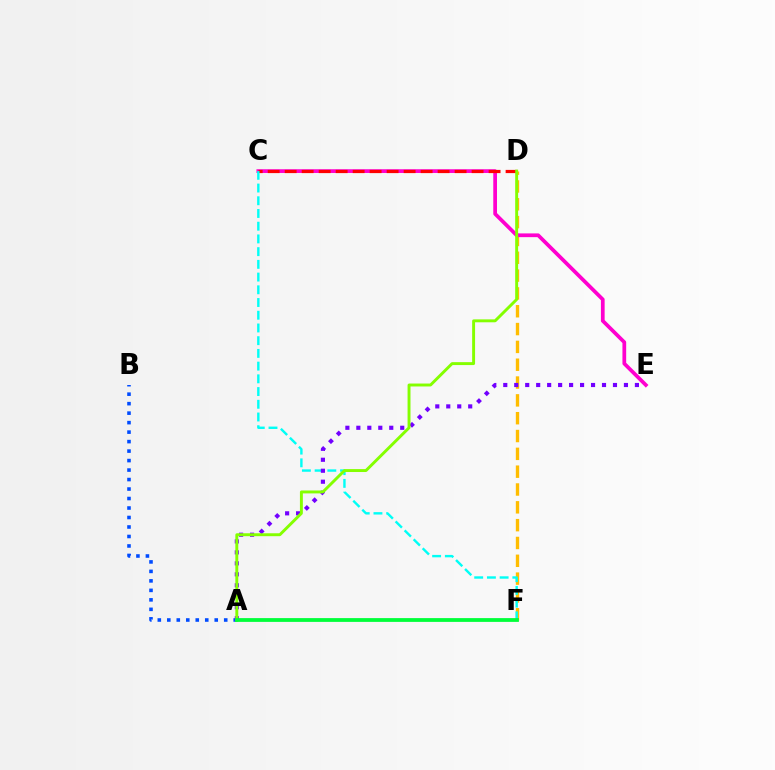{('D', 'F'): [{'color': '#ffbd00', 'line_style': 'dashed', 'thickness': 2.42}], ('A', 'B'): [{'color': '#004bff', 'line_style': 'dotted', 'thickness': 2.58}], ('C', 'E'): [{'color': '#ff00cf', 'line_style': 'solid', 'thickness': 2.69}], ('C', 'D'): [{'color': '#ff0000', 'line_style': 'dashed', 'thickness': 2.31}], ('C', 'F'): [{'color': '#00fff6', 'line_style': 'dashed', 'thickness': 1.73}], ('A', 'E'): [{'color': '#7200ff', 'line_style': 'dotted', 'thickness': 2.98}], ('A', 'D'): [{'color': '#84ff00', 'line_style': 'solid', 'thickness': 2.1}], ('A', 'F'): [{'color': '#00ff39', 'line_style': 'solid', 'thickness': 2.72}]}